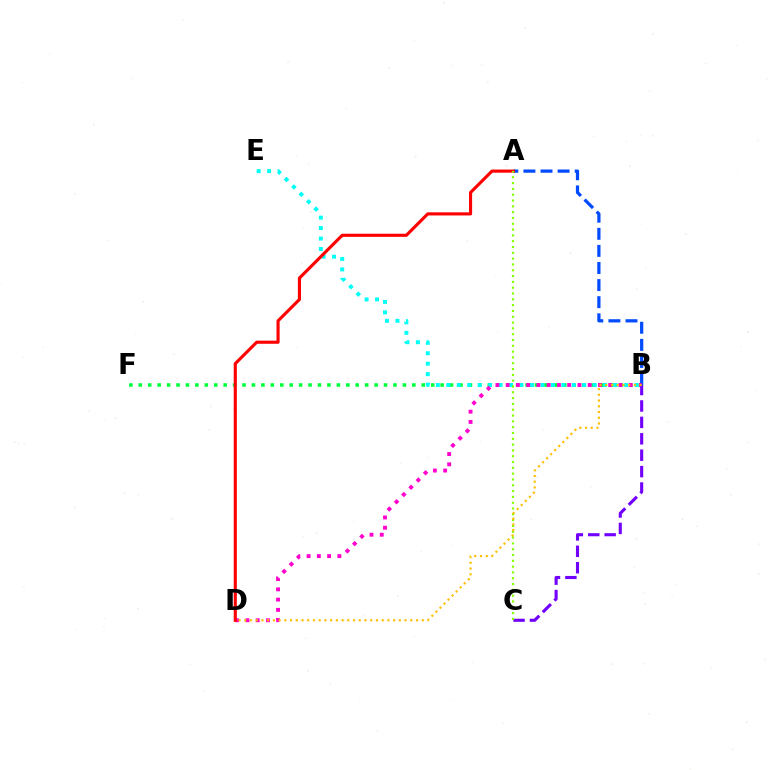{('B', 'F'): [{'color': '#00ff39', 'line_style': 'dotted', 'thickness': 2.56}], ('A', 'B'): [{'color': '#004bff', 'line_style': 'dashed', 'thickness': 2.32}], ('B', 'E'): [{'color': '#00fff6', 'line_style': 'dotted', 'thickness': 2.84}], ('B', 'D'): [{'color': '#ff00cf', 'line_style': 'dotted', 'thickness': 2.79}, {'color': '#ffbd00', 'line_style': 'dotted', 'thickness': 1.56}], ('B', 'C'): [{'color': '#7200ff', 'line_style': 'dashed', 'thickness': 2.23}], ('A', 'D'): [{'color': '#ff0000', 'line_style': 'solid', 'thickness': 2.25}], ('A', 'C'): [{'color': '#84ff00', 'line_style': 'dotted', 'thickness': 1.58}]}